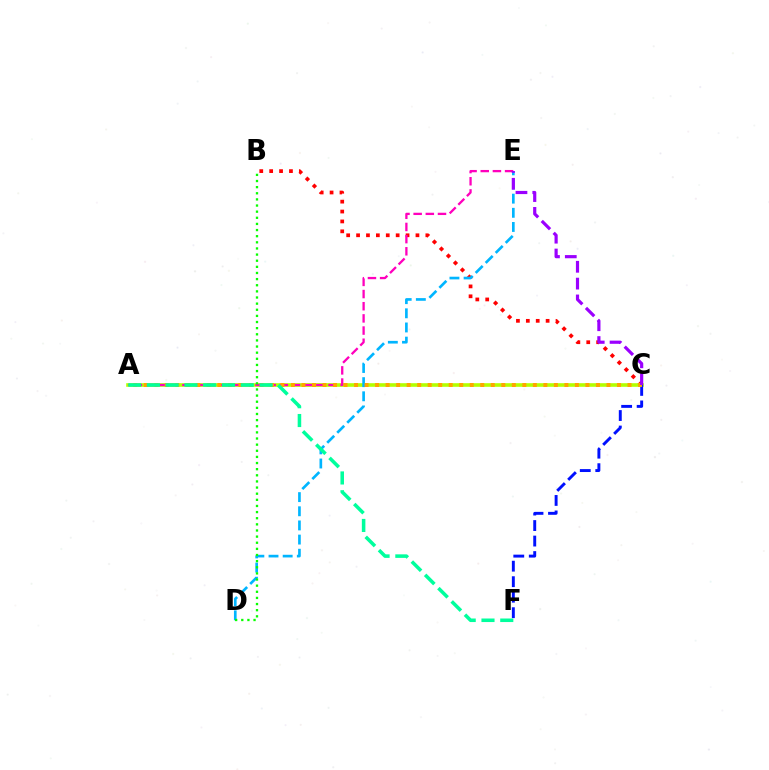{('A', 'C'): [{'color': '#b3ff00', 'line_style': 'solid', 'thickness': 2.6}, {'color': '#ffa500', 'line_style': 'dotted', 'thickness': 2.86}], ('B', 'C'): [{'color': '#ff0000', 'line_style': 'dotted', 'thickness': 2.69}], ('A', 'E'): [{'color': '#ff00bd', 'line_style': 'dashed', 'thickness': 1.65}], ('C', 'F'): [{'color': '#0010ff', 'line_style': 'dashed', 'thickness': 2.11}], ('D', 'E'): [{'color': '#00b5ff', 'line_style': 'dashed', 'thickness': 1.92}], ('B', 'D'): [{'color': '#08ff00', 'line_style': 'dotted', 'thickness': 1.67}], ('A', 'F'): [{'color': '#00ff9d', 'line_style': 'dashed', 'thickness': 2.55}], ('C', 'E'): [{'color': '#9b00ff', 'line_style': 'dashed', 'thickness': 2.29}]}